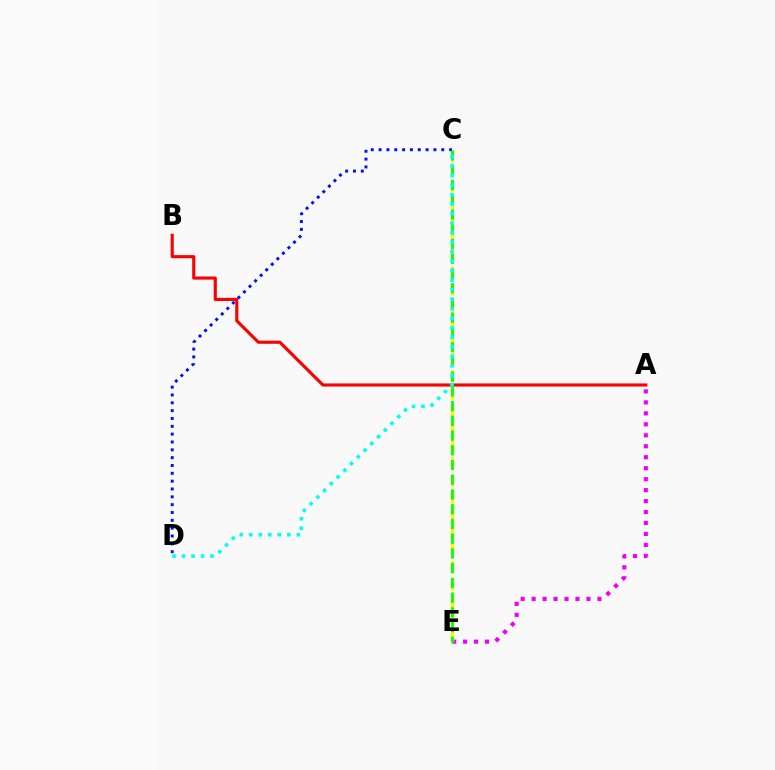{('A', 'E'): [{'color': '#ee00ff', 'line_style': 'dotted', 'thickness': 2.98}], ('A', 'B'): [{'color': '#ff0000', 'line_style': 'solid', 'thickness': 2.26}], ('C', 'E'): [{'color': '#fcf500', 'line_style': 'dashed', 'thickness': 2.36}, {'color': '#08ff00', 'line_style': 'dashed', 'thickness': 2.0}], ('C', 'D'): [{'color': '#0010ff', 'line_style': 'dotted', 'thickness': 2.13}, {'color': '#00fff6', 'line_style': 'dotted', 'thickness': 2.58}]}